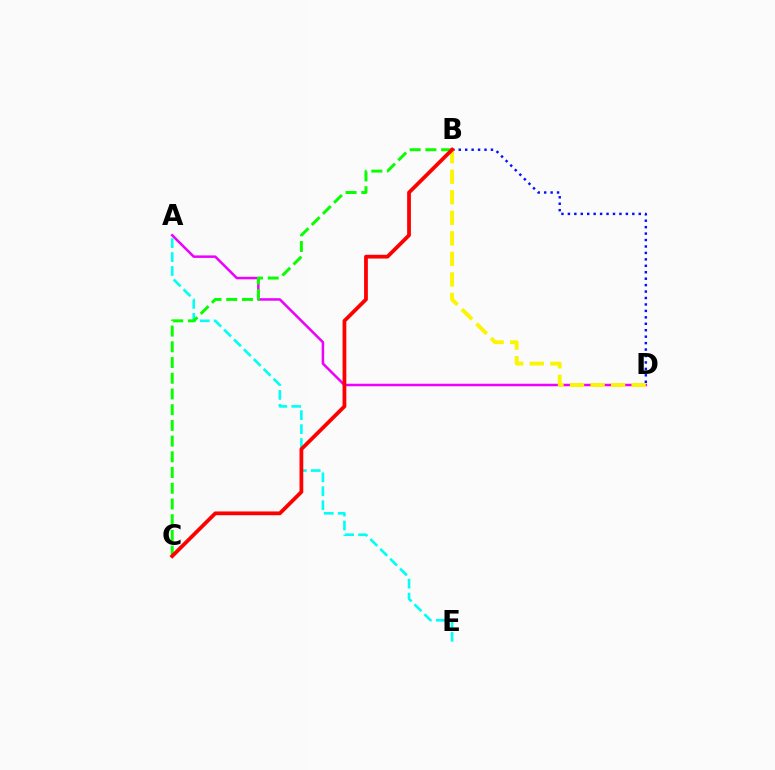{('B', 'D'): [{'color': '#0010ff', 'line_style': 'dotted', 'thickness': 1.75}, {'color': '#fcf500', 'line_style': 'dashed', 'thickness': 2.79}], ('A', 'D'): [{'color': '#ee00ff', 'line_style': 'solid', 'thickness': 1.81}], ('A', 'E'): [{'color': '#00fff6', 'line_style': 'dashed', 'thickness': 1.89}], ('B', 'C'): [{'color': '#08ff00', 'line_style': 'dashed', 'thickness': 2.14}, {'color': '#ff0000', 'line_style': 'solid', 'thickness': 2.72}]}